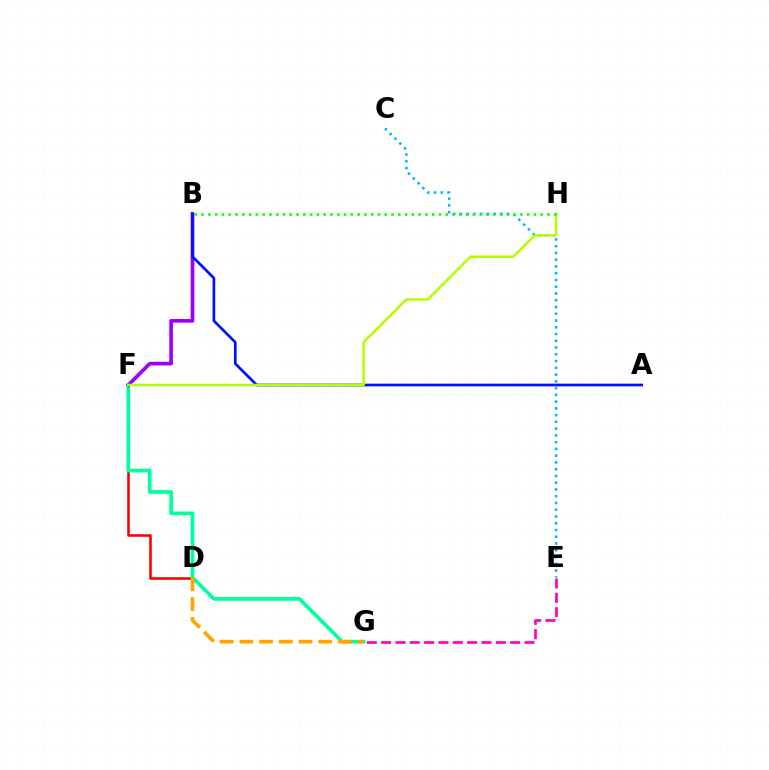{('C', 'E'): [{'color': '#00b5ff', 'line_style': 'dotted', 'thickness': 1.84}], ('D', 'F'): [{'color': '#ff0000', 'line_style': 'solid', 'thickness': 1.87}], ('F', 'G'): [{'color': '#00ff9d', 'line_style': 'solid', 'thickness': 2.64}], ('B', 'F'): [{'color': '#9b00ff', 'line_style': 'solid', 'thickness': 2.63}], ('A', 'B'): [{'color': '#0010ff', 'line_style': 'solid', 'thickness': 1.94}], ('E', 'G'): [{'color': '#ff00bd', 'line_style': 'dashed', 'thickness': 1.95}], ('F', 'H'): [{'color': '#b3ff00', 'line_style': 'solid', 'thickness': 1.83}], ('B', 'H'): [{'color': '#08ff00', 'line_style': 'dotted', 'thickness': 1.84}], ('D', 'G'): [{'color': '#ffa500', 'line_style': 'dashed', 'thickness': 2.68}]}